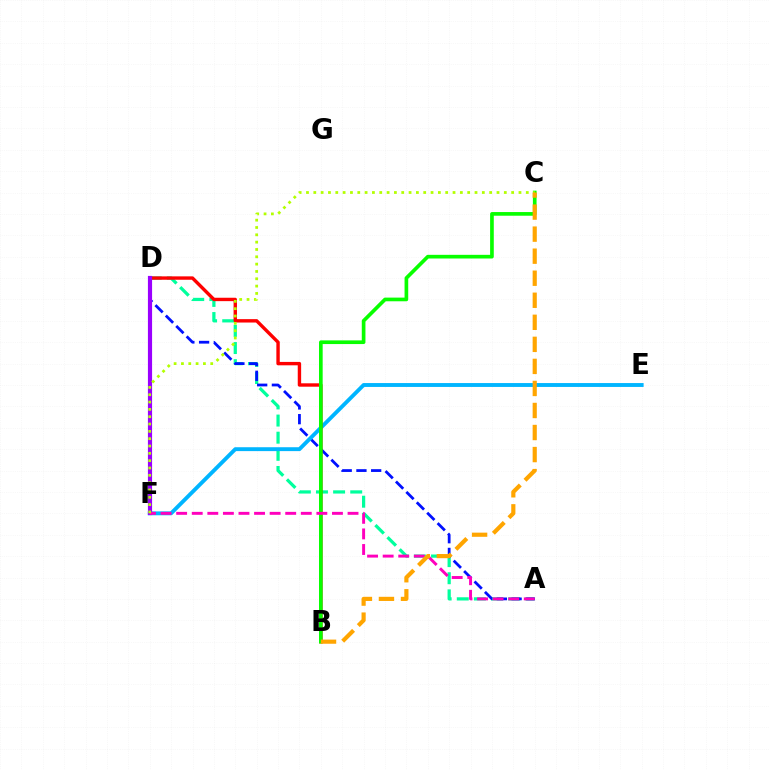{('A', 'D'): [{'color': '#00ff9d', 'line_style': 'dashed', 'thickness': 2.33}, {'color': '#0010ff', 'line_style': 'dashed', 'thickness': 2.0}], ('E', 'F'): [{'color': '#00b5ff', 'line_style': 'solid', 'thickness': 2.8}], ('B', 'D'): [{'color': '#ff0000', 'line_style': 'solid', 'thickness': 2.44}], ('B', 'C'): [{'color': '#08ff00', 'line_style': 'solid', 'thickness': 2.64}, {'color': '#ffa500', 'line_style': 'dashed', 'thickness': 2.99}], ('D', 'F'): [{'color': '#9b00ff', 'line_style': 'solid', 'thickness': 3.0}], ('A', 'F'): [{'color': '#ff00bd', 'line_style': 'dashed', 'thickness': 2.12}], ('C', 'F'): [{'color': '#b3ff00', 'line_style': 'dotted', 'thickness': 1.99}]}